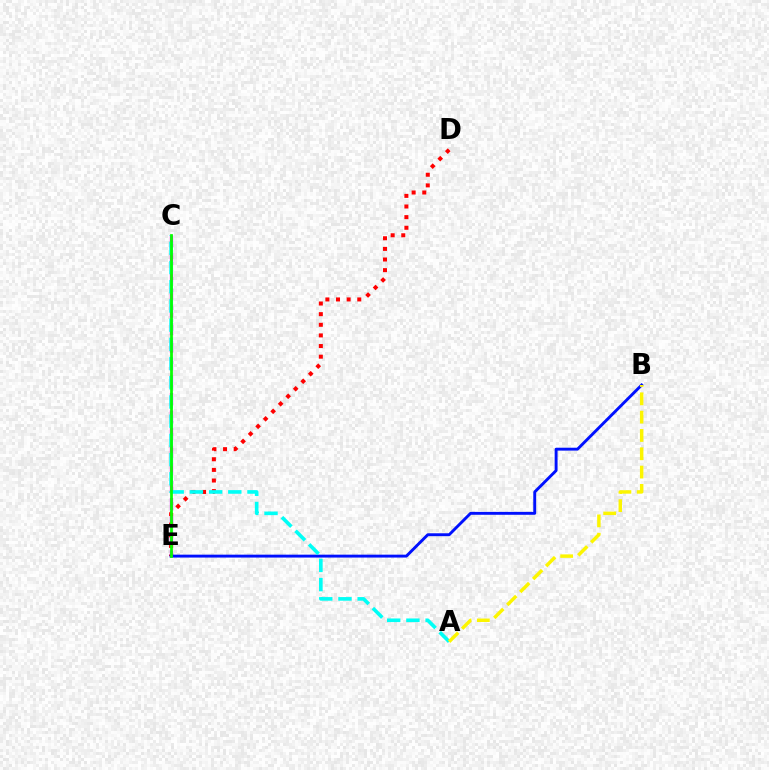{('C', 'E'): [{'color': '#ee00ff', 'line_style': 'dashed', 'thickness': 2.38}, {'color': '#08ff00', 'line_style': 'solid', 'thickness': 1.98}], ('D', 'E'): [{'color': '#ff0000', 'line_style': 'dotted', 'thickness': 2.89}], ('B', 'E'): [{'color': '#0010ff', 'line_style': 'solid', 'thickness': 2.09}], ('A', 'C'): [{'color': '#00fff6', 'line_style': 'dashed', 'thickness': 2.61}], ('A', 'B'): [{'color': '#fcf500', 'line_style': 'dashed', 'thickness': 2.49}]}